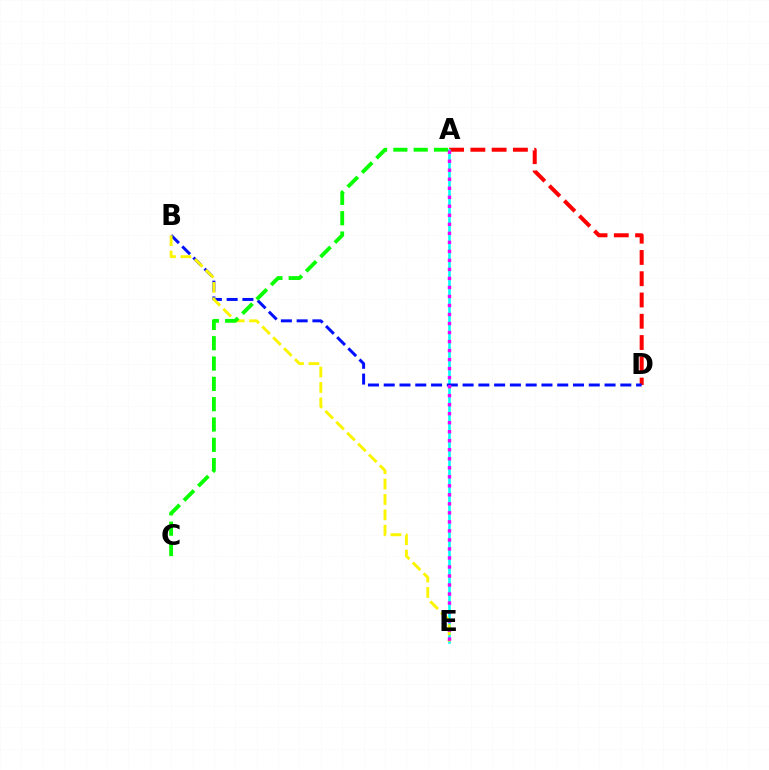{('A', 'D'): [{'color': '#ff0000', 'line_style': 'dashed', 'thickness': 2.89}], ('A', 'E'): [{'color': '#00fff6', 'line_style': 'solid', 'thickness': 1.88}, {'color': '#ee00ff', 'line_style': 'dotted', 'thickness': 2.45}], ('B', 'D'): [{'color': '#0010ff', 'line_style': 'dashed', 'thickness': 2.14}], ('B', 'E'): [{'color': '#fcf500', 'line_style': 'dashed', 'thickness': 2.09}], ('A', 'C'): [{'color': '#08ff00', 'line_style': 'dashed', 'thickness': 2.76}]}